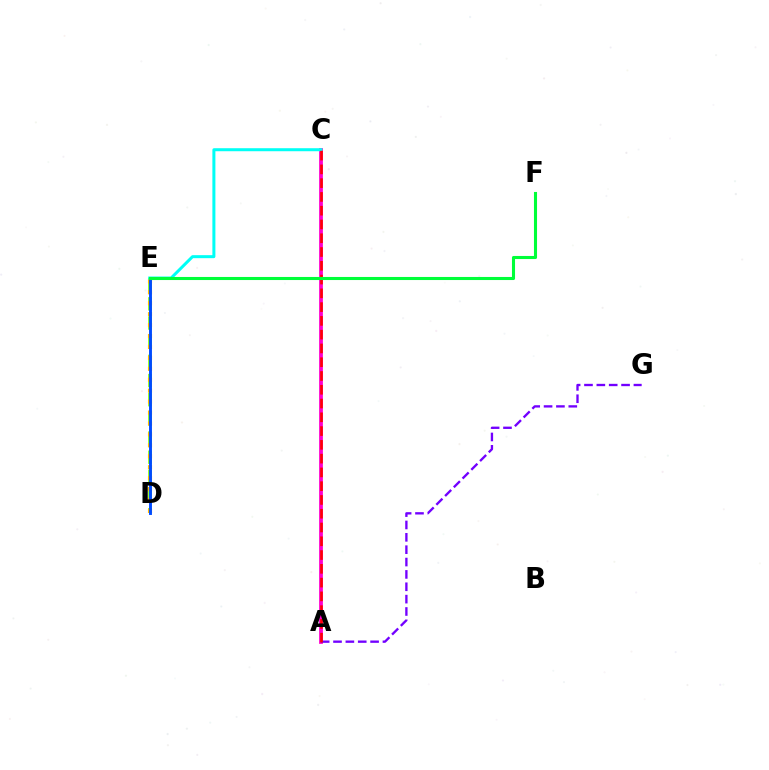{('D', 'E'): [{'color': '#84ff00', 'line_style': 'dashed', 'thickness': 2.6}, {'color': '#ffbd00', 'line_style': 'dotted', 'thickness': 2.97}, {'color': '#004bff', 'line_style': 'solid', 'thickness': 2.08}], ('A', 'C'): [{'color': '#ff00cf', 'line_style': 'solid', 'thickness': 2.72}, {'color': '#ff0000', 'line_style': 'dashed', 'thickness': 1.87}], ('A', 'G'): [{'color': '#7200ff', 'line_style': 'dashed', 'thickness': 1.68}], ('C', 'E'): [{'color': '#00fff6', 'line_style': 'solid', 'thickness': 2.17}], ('E', 'F'): [{'color': '#00ff39', 'line_style': 'solid', 'thickness': 2.22}]}